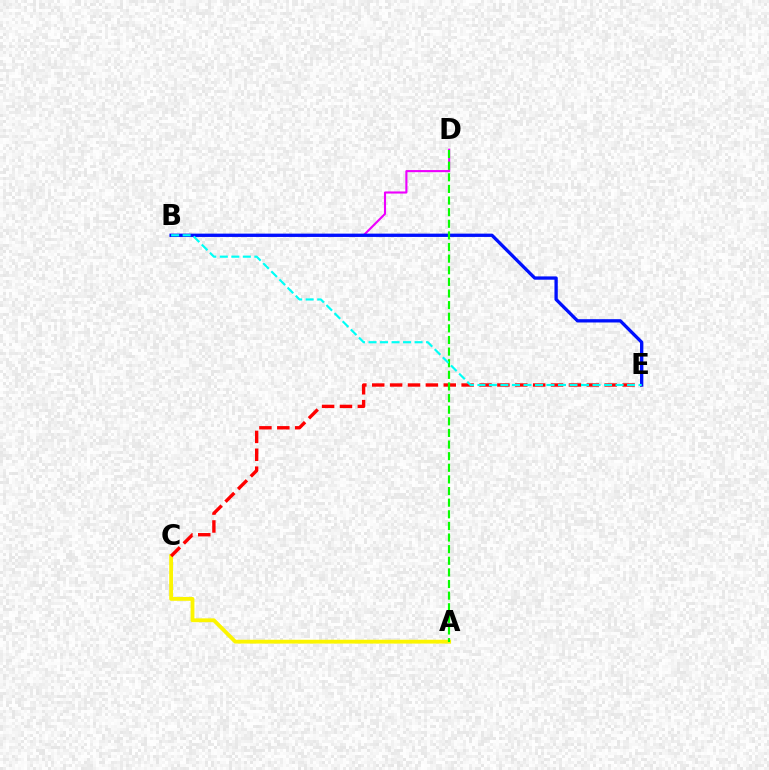{('A', 'C'): [{'color': '#fcf500', 'line_style': 'solid', 'thickness': 2.75}], ('C', 'E'): [{'color': '#ff0000', 'line_style': 'dashed', 'thickness': 2.43}], ('B', 'D'): [{'color': '#ee00ff', 'line_style': 'solid', 'thickness': 1.52}], ('B', 'E'): [{'color': '#0010ff', 'line_style': 'solid', 'thickness': 2.38}, {'color': '#00fff6', 'line_style': 'dashed', 'thickness': 1.56}], ('A', 'D'): [{'color': '#08ff00', 'line_style': 'dashed', 'thickness': 1.58}]}